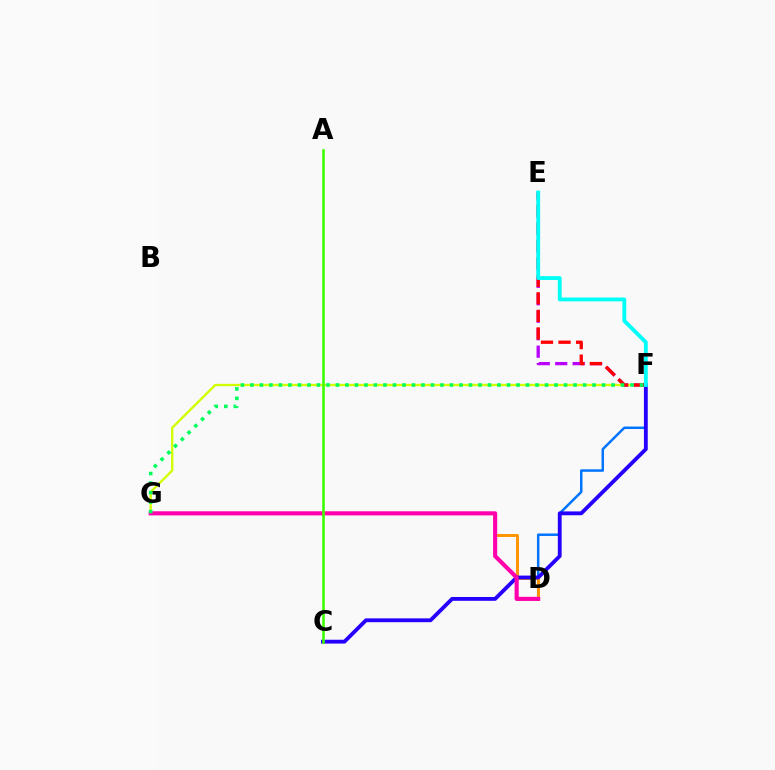{('D', 'F'): [{'color': '#0074ff', 'line_style': 'solid', 'thickness': 1.79}], ('D', 'G'): [{'color': '#ff9400', 'line_style': 'solid', 'thickness': 2.11}, {'color': '#ff00ac', 'line_style': 'solid', 'thickness': 2.96}], ('E', 'F'): [{'color': '#b900ff', 'line_style': 'dashed', 'thickness': 2.37}, {'color': '#ff0000', 'line_style': 'dashed', 'thickness': 2.39}, {'color': '#00fff6', 'line_style': 'solid', 'thickness': 2.77}], ('F', 'G'): [{'color': '#d1ff00', 'line_style': 'solid', 'thickness': 1.67}, {'color': '#00ff5c', 'line_style': 'dotted', 'thickness': 2.58}], ('C', 'F'): [{'color': '#2500ff', 'line_style': 'solid', 'thickness': 2.76}], ('A', 'C'): [{'color': '#3dff00', 'line_style': 'solid', 'thickness': 1.86}]}